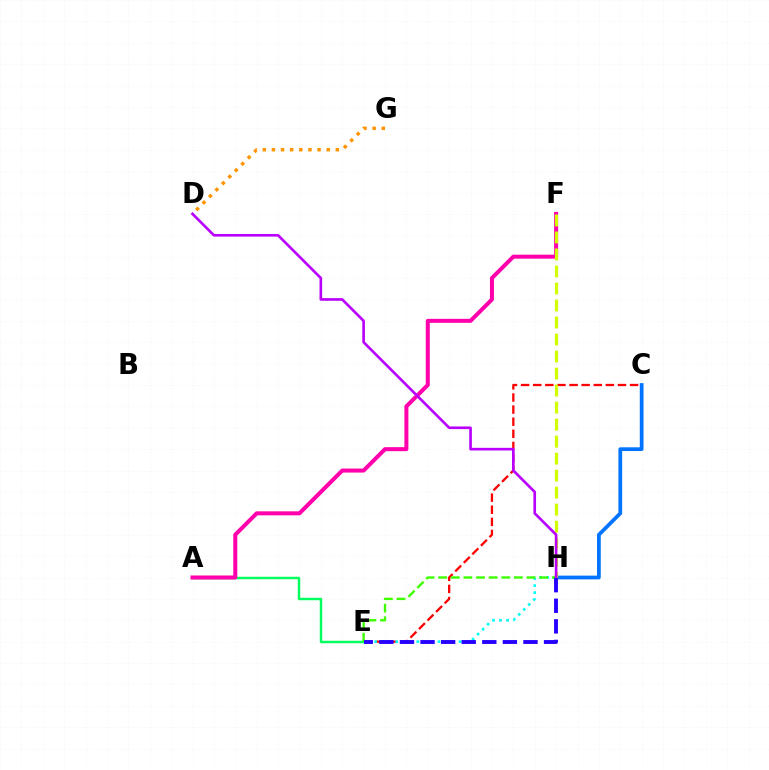{('C', 'E'): [{'color': '#ff0000', 'line_style': 'dashed', 'thickness': 1.65}], ('E', 'H'): [{'color': '#00fff6', 'line_style': 'dotted', 'thickness': 1.91}, {'color': '#3dff00', 'line_style': 'dashed', 'thickness': 1.72}, {'color': '#2500ff', 'line_style': 'dashed', 'thickness': 2.8}], ('A', 'E'): [{'color': '#00ff5c', 'line_style': 'solid', 'thickness': 1.76}], ('C', 'H'): [{'color': '#0074ff', 'line_style': 'solid', 'thickness': 2.69}], ('A', 'F'): [{'color': '#ff00ac', 'line_style': 'solid', 'thickness': 2.89}], ('F', 'H'): [{'color': '#d1ff00', 'line_style': 'dashed', 'thickness': 2.31}], ('D', 'G'): [{'color': '#ff9400', 'line_style': 'dotted', 'thickness': 2.48}], ('D', 'H'): [{'color': '#b900ff', 'line_style': 'solid', 'thickness': 1.91}]}